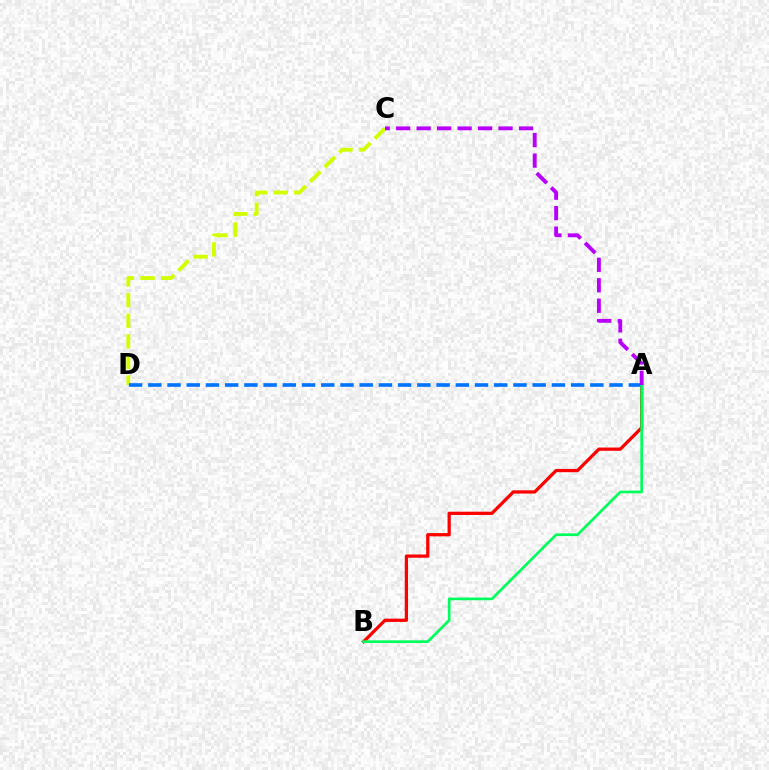{('A', 'B'): [{'color': '#ff0000', 'line_style': 'solid', 'thickness': 2.35}, {'color': '#00ff5c', 'line_style': 'solid', 'thickness': 1.93}], ('C', 'D'): [{'color': '#d1ff00', 'line_style': 'dashed', 'thickness': 2.8}], ('A', 'D'): [{'color': '#0074ff', 'line_style': 'dashed', 'thickness': 2.61}], ('A', 'C'): [{'color': '#b900ff', 'line_style': 'dashed', 'thickness': 2.78}]}